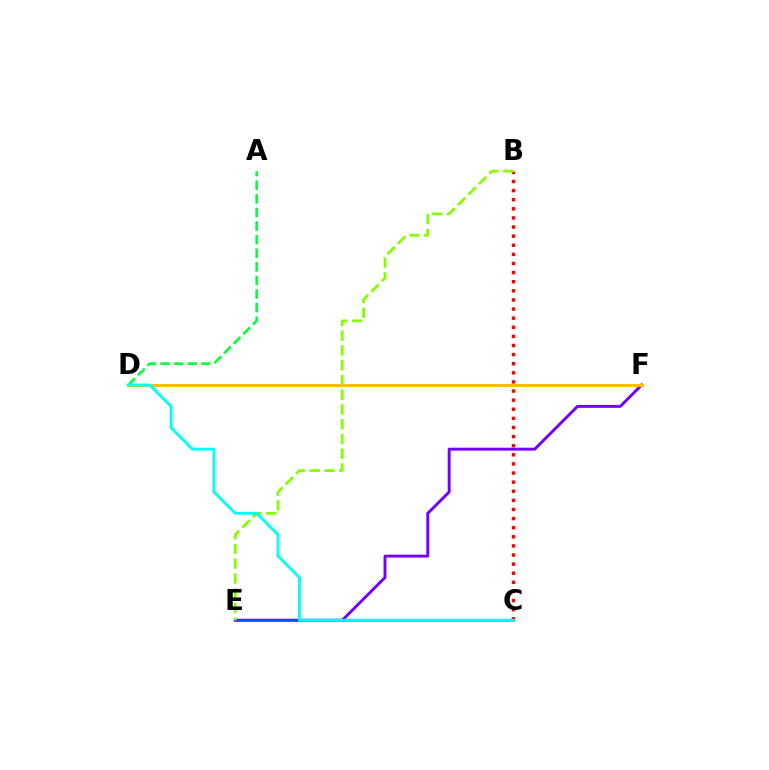{('E', 'F'): [{'color': '#7200ff', 'line_style': 'solid', 'thickness': 2.1}], ('D', 'F'): [{'color': '#ffbd00', 'line_style': 'solid', 'thickness': 2.22}], ('B', 'C'): [{'color': '#ff0000', 'line_style': 'dotted', 'thickness': 2.48}], ('C', 'E'): [{'color': '#ff00cf', 'line_style': 'solid', 'thickness': 1.83}, {'color': '#004bff', 'line_style': 'solid', 'thickness': 1.56}], ('A', 'D'): [{'color': '#00ff39', 'line_style': 'dashed', 'thickness': 1.85}], ('B', 'E'): [{'color': '#84ff00', 'line_style': 'dashed', 'thickness': 2.0}], ('C', 'D'): [{'color': '#00fff6', 'line_style': 'solid', 'thickness': 2.05}]}